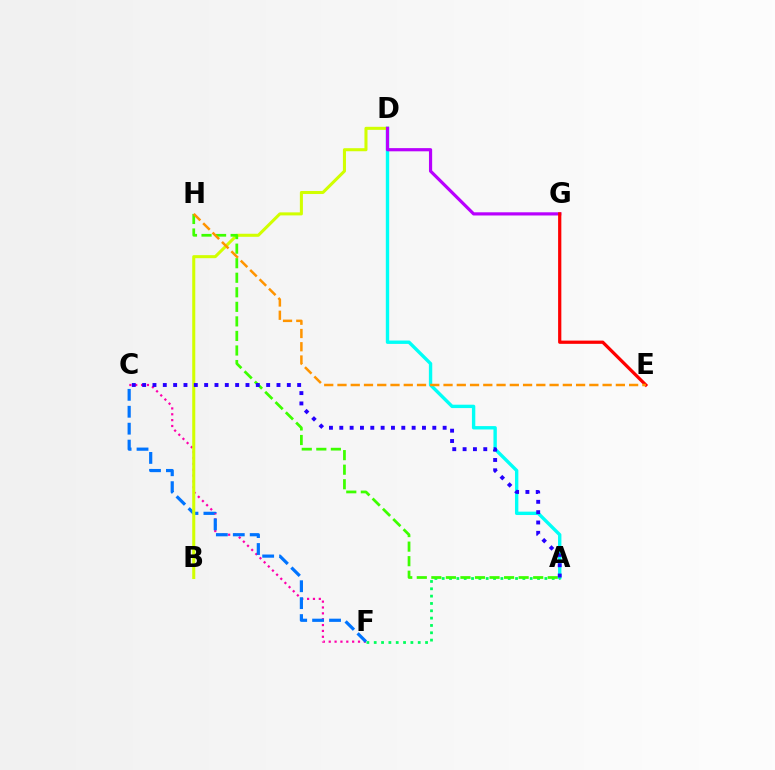{('C', 'F'): [{'color': '#ff00ac', 'line_style': 'dotted', 'thickness': 1.59}, {'color': '#0074ff', 'line_style': 'dashed', 'thickness': 2.3}], ('A', 'D'): [{'color': '#00fff6', 'line_style': 'solid', 'thickness': 2.43}], ('A', 'F'): [{'color': '#00ff5c', 'line_style': 'dotted', 'thickness': 1.99}], ('B', 'D'): [{'color': '#d1ff00', 'line_style': 'solid', 'thickness': 2.19}], ('D', 'G'): [{'color': '#b900ff', 'line_style': 'solid', 'thickness': 2.29}], ('E', 'G'): [{'color': '#ff0000', 'line_style': 'solid', 'thickness': 2.33}], ('A', 'H'): [{'color': '#3dff00', 'line_style': 'dashed', 'thickness': 1.98}], ('A', 'C'): [{'color': '#2500ff', 'line_style': 'dotted', 'thickness': 2.81}], ('E', 'H'): [{'color': '#ff9400', 'line_style': 'dashed', 'thickness': 1.8}]}